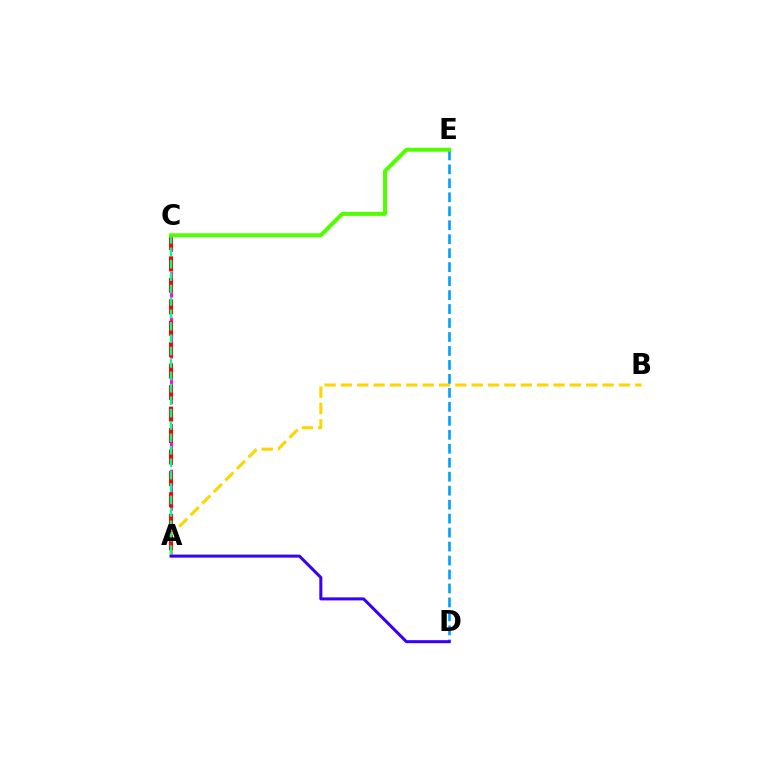{('A', 'C'): [{'color': '#ff00ed', 'line_style': 'dashed', 'thickness': 2.07}, {'color': '#ff0000', 'line_style': 'dashed', 'thickness': 2.91}, {'color': '#00ff86', 'line_style': 'dashed', 'thickness': 1.69}], ('A', 'B'): [{'color': '#ffd500', 'line_style': 'dashed', 'thickness': 2.22}], ('D', 'E'): [{'color': '#009eff', 'line_style': 'dashed', 'thickness': 1.9}], ('C', 'E'): [{'color': '#4fff00', 'line_style': 'solid', 'thickness': 2.87}], ('A', 'D'): [{'color': '#3700ff', 'line_style': 'solid', 'thickness': 2.17}]}